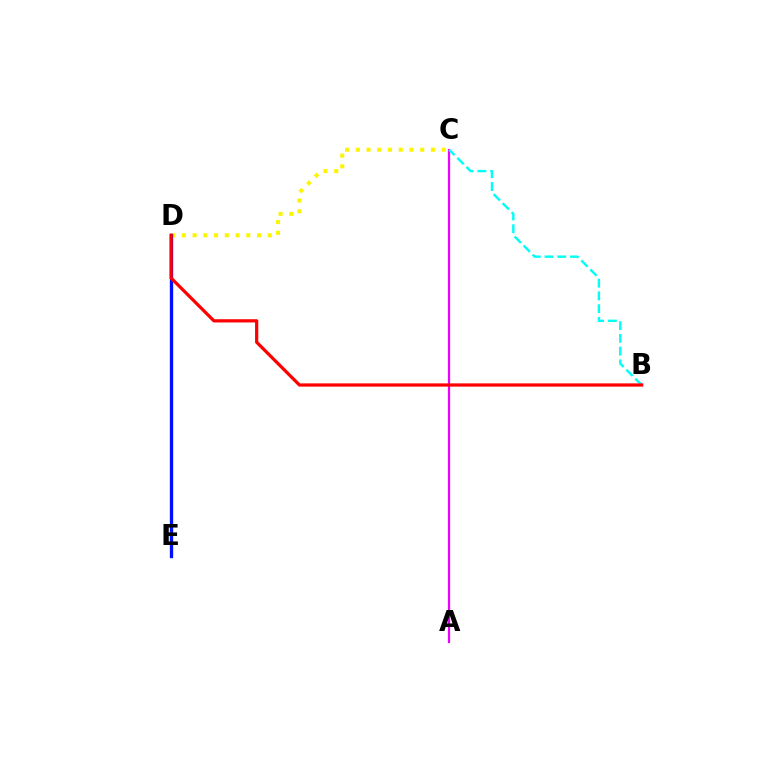{('A', 'C'): [{'color': '#ee00ff', 'line_style': 'solid', 'thickness': 1.6}], ('B', 'C'): [{'color': '#00fff6', 'line_style': 'dashed', 'thickness': 1.73}], ('C', 'D'): [{'color': '#fcf500', 'line_style': 'dotted', 'thickness': 2.92}], ('D', 'E'): [{'color': '#08ff00', 'line_style': 'dotted', 'thickness': 2.14}, {'color': '#0010ff', 'line_style': 'solid', 'thickness': 2.39}], ('B', 'D'): [{'color': '#ff0000', 'line_style': 'solid', 'thickness': 2.32}]}